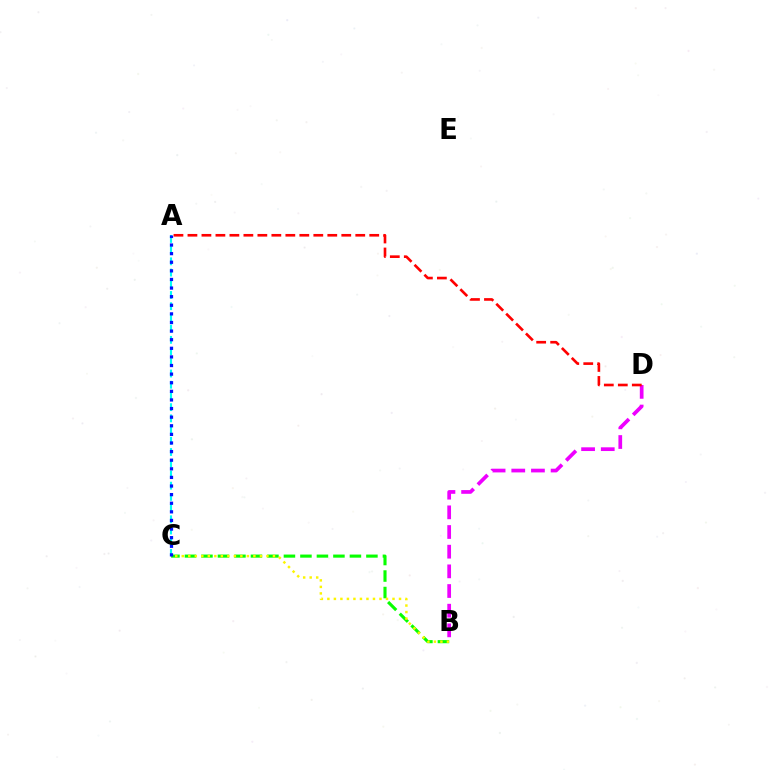{('A', 'C'): [{'color': '#00fff6', 'line_style': 'dashed', 'thickness': 1.52}, {'color': '#0010ff', 'line_style': 'dotted', 'thickness': 2.34}], ('B', 'C'): [{'color': '#08ff00', 'line_style': 'dashed', 'thickness': 2.24}, {'color': '#fcf500', 'line_style': 'dotted', 'thickness': 1.77}], ('B', 'D'): [{'color': '#ee00ff', 'line_style': 'dashed', 'thickness': 2.67}], ('A', 'D'): [{'color': '#ff0000', 'line_style': 'dashed', 'thickness': 1.9}]}